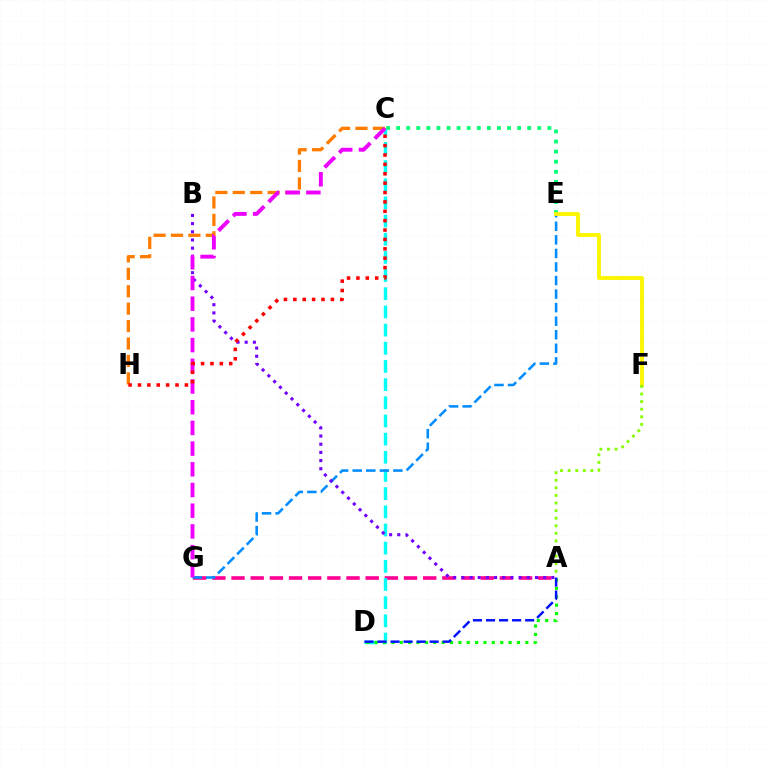{('C', 'E'): [{'color': '#00ff74', 'line_style': 'dotted', 'thickness': 2.74}], ('A', 'G'): [{'color': '#ff0094', 'line_style': 'dashed', 'thickness': 2.6}], ('C', 'D'): [{'color': '#00fff6', 'line_style': 'dashed', 'thickness': 2.47}], ('A', 'D'): [{'color': '#08ff00', 'line_style': 'dotted', 'thickness': 2.27}, {'color': '#0010ff', 'line_style': 'dashed', 'thickness': 1.77}], ('E', 'G'): [{'color': '#008cff', 'line_style': 'dashed', 'thickness': 1.84}], ('A', 'B'): [{'color': '#7200ff', 'line_style': 'dotted', 'thickness': 2.22}], ('C', 'H'): [{'color': '#ff7c00', 'line_style': 'dashed', 'thickness': 2.37}, {'color': '#ff0000', 'line_style': 'dotted', 'thickness': 2.55}], ('E', 'F'): [{'color': '#fcf500', 'line_style': 'solid', 'thickness': 2.79}], ('C', 'G'): [{'color': '#ee00ff', 'line_style': 'dashed', 'thickness': 2.81}], ('A', 'F'): [{'color': '#84ff00', 'line_style': 'dotted', 'thickness': 2.06}]}